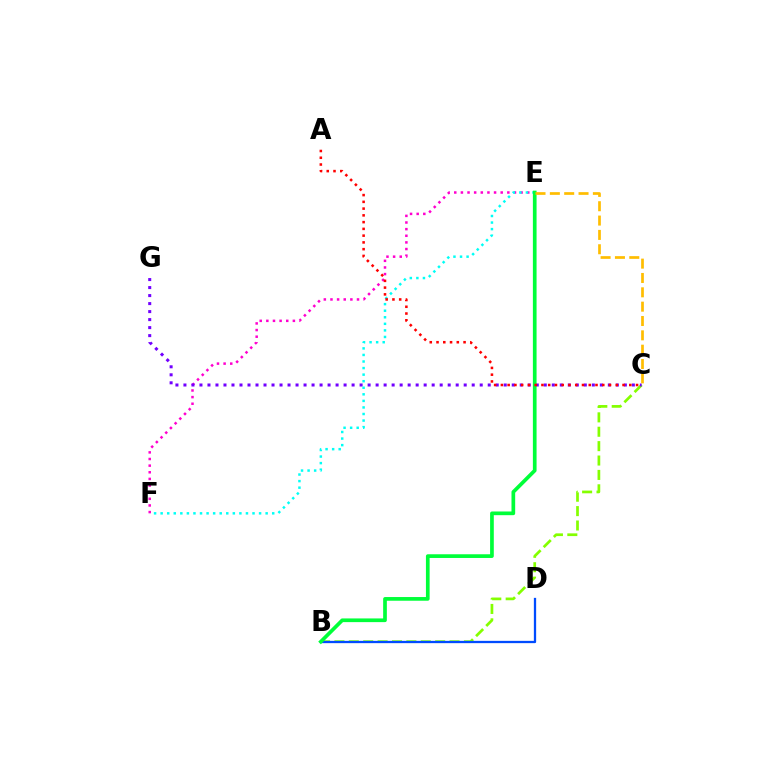{('B', 'C'): [{'color': '#84ff00', 'line_style': 'dashed', 'thickness': 1.96}], ('E', 'F'): [{'color': '#ff00cf', 'line_style': 'dotted', 'thickness': 1.8}, {'color': '#00fff6', 'line_style': 'dotted', 'thickness': 1.78}], ('C', 'G'): [{'color': '#7200ff', 'line_style': 'dotted', 'thickness': 2.18}], ('B', 'D'): [{'color': '#004bff', 'line_style': 'solid', 'thickness': 1.64}], ('B', 'E'): [{'color': '#00ff39', 'line_style': 'solid', 'thickness': 2.66}], ('A', 'C'): [{'color': '#ff0000', 'line_style': 'dotted', 'thickness': 1.84}], ('C', 'E'): [{'color': '#ffbd00', 'line_style': 'dashed', 'thickness': 1.95}]}